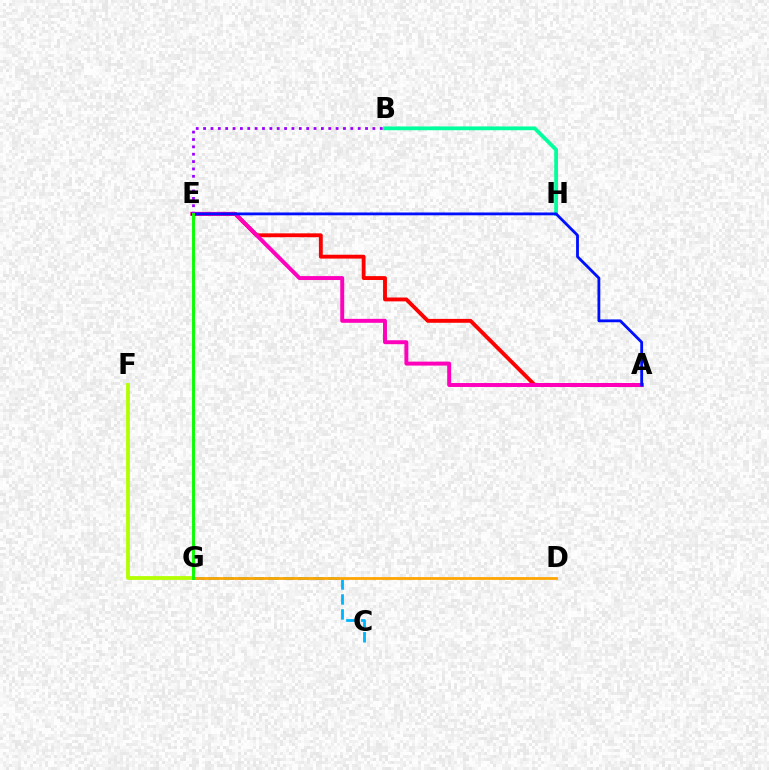{('F', 'G'): [{'color': '#b3ff00', 'line_style': 'solid', 'thickness': 2.71}], ('A', 'E'): [{'color': '#ff0000', 'line_style': 'solid', 'thickness': 2.79}, {'color': '#ff00bd', 'line_style': 'solid', 'thickness': 2.84}, {'color': '#0010ff', 'line_style': 'solid', 'thickness': 2.04}], ('B', 'H'): [{'color': '#00ff9d', 'line_style': 'solid', 'thickness': 2.72}], ('C', 'G'): [{'color': '#00b5ff', 'line_style': 'dashed', 'thickness': 2.03}], ('D', 'G'): [{'color': '#ffa500', 'line_style': 'solid', 'thickness': 1.99}], ('B', 'E'): [{'color': '#9b00ff', 'line_style': 'dotted', 'thickness': 2.0}], ('E', 'G'): [{'color': '#08ff00', 'line_style': 'solid', 'thickness': 2.08}]}